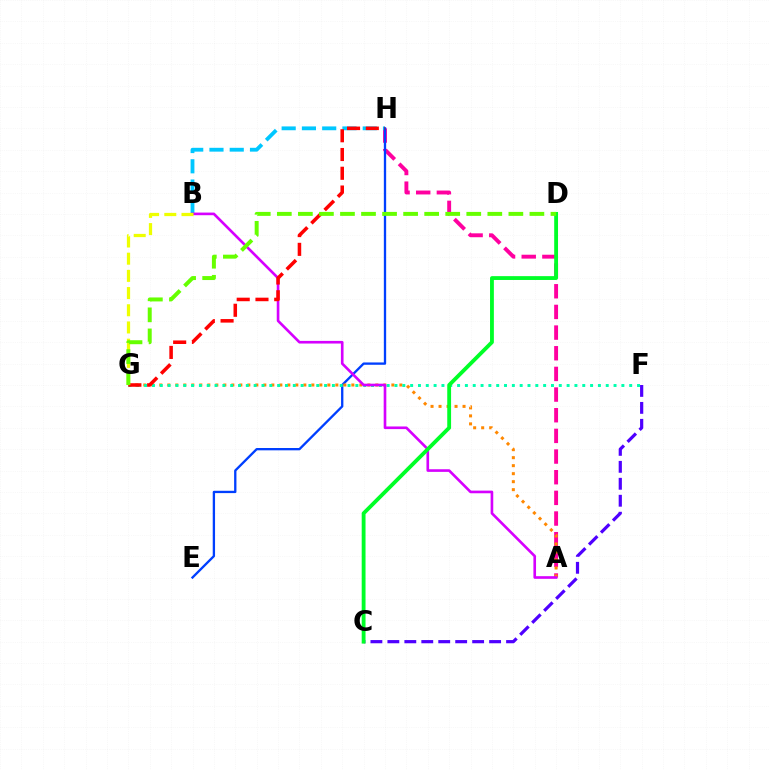{('A', 'H'): [{'color': '#ff00a0', 'line_style': 'dashed', 'thickness': 2.81}], ('B', 'H'): [{'color': '#00c7ff', 'line_style': 'dashed', 'thickness': 2.75}], ('E', 'H'): [{'color': '#003fff', 'line_style': 'solid', 'thickness': 1.67}], ('C', 'F'): [{'color': '#4f00ff', 'line_style': 'dashed', 'thickness': 2.3}], ('A', 'G'): [{'color': '#ff8800', 'line_style': 'dotted', 'thickness': 2.17}], ('F', 'G'): [{'color': '#00ffaf', 'line_style': 'dotted', 'thickness': 2.13}], ('A', 'B'): [{'color': '#d600ff', 'line_style': 'solid', 'thickness': 1.9}], ('C', 'D'): [{'color': '#00ff27', 'line_style': 'solid', 'thickness': 2.76}], ('G', 'H'): [{'color': '#ff0000', 'line_style': 'dashed', 'thickness': 2.55}], ('B', 'G'): [{'color': '#eeff00', 'line_style': 'dashed', 'thickness': 2.34}], ('D', 'G'): [{'color': '#66ff00', 'line_style': 'dashed', 'thickness': 2.86}]}